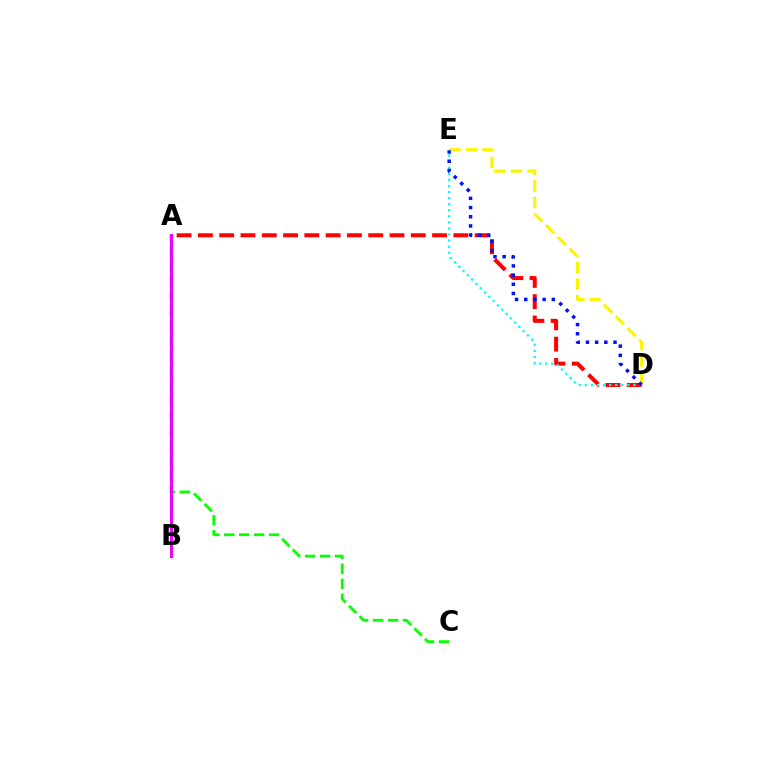{('A', 'C'): [{'color': '#08ff00', 'line_style': 'dashed', 'thickness': 2.03}], ('A', 'D'): [{'color': '#ff0000', 'line_style': 'dashed', 'thickness': 2.89}], ('D', 'E'): [{'color': '#00fff6', 'line_style': 'dotted', 'thickness': 1.65}, {'color': '#fcf500', 'line_style': 'dashed', 'thickness': 2.25}, {'color': '#0010ff', 'line_style': 'dotted', 'thickness': 2.5}], ('A', 'B'): [{'color': '#ee00ff', 'line_style': 'solid', 'thickness': 2.23}]}